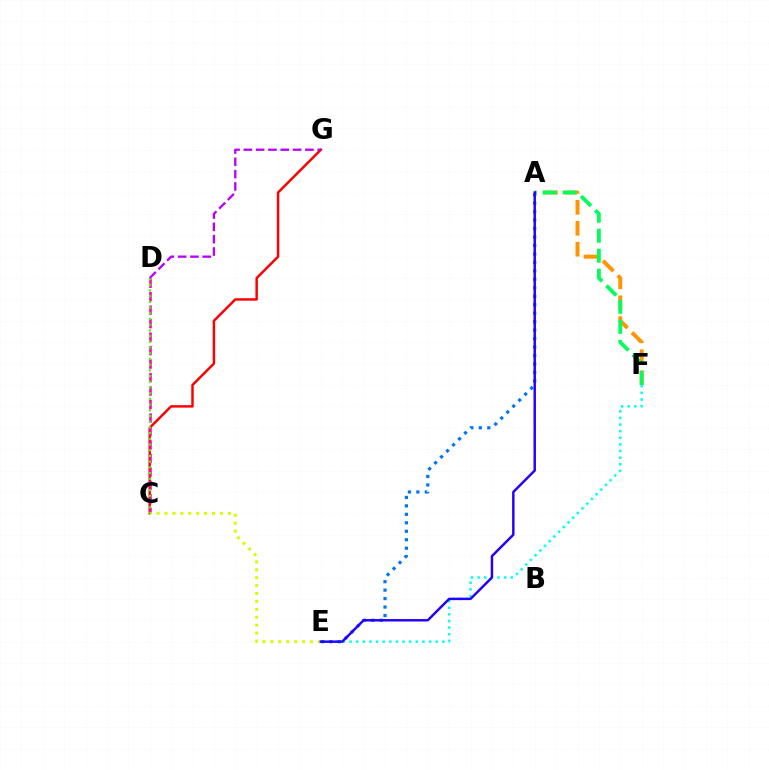{('C', 'G'): [{'color': '#ff0000', 'line_style': 'solid', 'thickness': 1.78}], ('E', 'F'): [{'color': '#00fff6', 'line_style': 'dotted', 'thickness': 1.8}], ('A', 'F'): [{'color': '#ff9400', 'line_style': 'dashed', 'thickness': 2.85}, {'color': '#00ff5c', 'line_style': 'dashed', 'thickness': 2.72}], ('C', 'D'): [{'color': '#ff00ac', 'line_style': 'dashed', 'thickness': 1.83}, {'color': '#3dff00', 'line_style': 'dotted', 'thickness': 1.55}], ('C', 'E'): [{'color': '#d1ff00', 'line_style': 'dotted', 'thickness': 2.15}], ('D', 'G'): [{'color': '#b900ff', 'line_style': 'dashed', 'thickness': 1.67}], ('A', 'E'): [{'color': '#0074ff', 'line_style': 'dotted', 'thickness': 2.3}, {'color': '#2500ff', 'line_style': 'solid', 'thickness': 1.77}]}